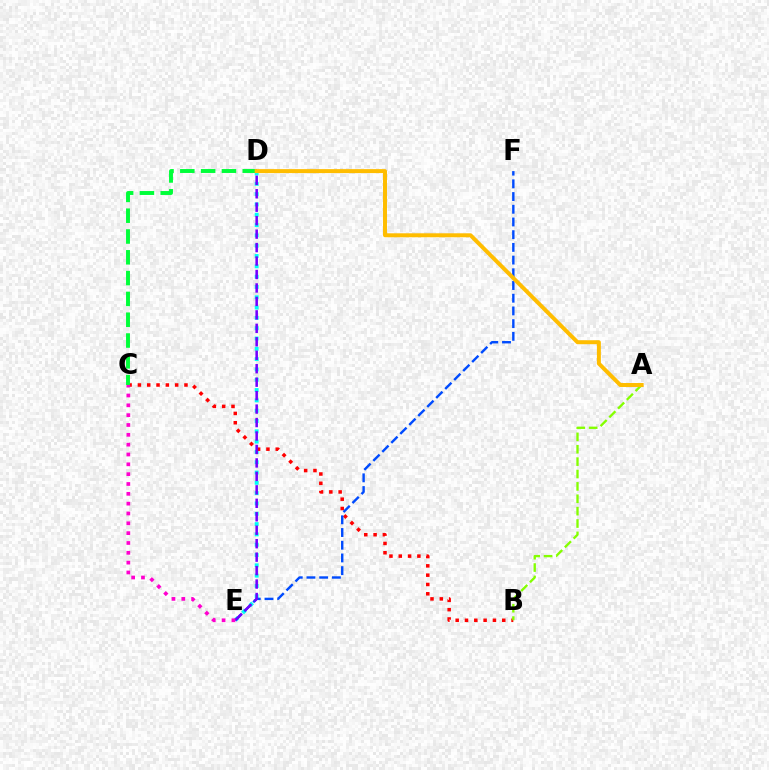{('D', 'E'): [{'color': '#00fff6', 'line_style': 'dotted', 'thickness': 2.8}, {'color': '#7200ff', 'line_style': 'dashed', 'thickness': 1.83}], ('B', 'C'): [{'color': '#ff0000', 'line_style': 'dotted', 'thickness': 2.53}], ('A', 'B'): [{'color': '#84ff00', 'line_style': 'dashed', 'thickness': 1.68}], ('C', 'D'): [{'color': '#00ff39', 'line_style': 'dashed', 'thickness': 2.83}], ('E', 'F'): [{'color': '#004bff', 'line_style': 'dashed', 'thickness': 1.73}], ('A', 'D'): [{'color': '#ffbd00', 'line_style': 'solid', 'thickness': 2.86}], ('C', 'E'): [{'color': '#ff00cf', 'line_style': 'dotted', 'thickness': 2.67}]}